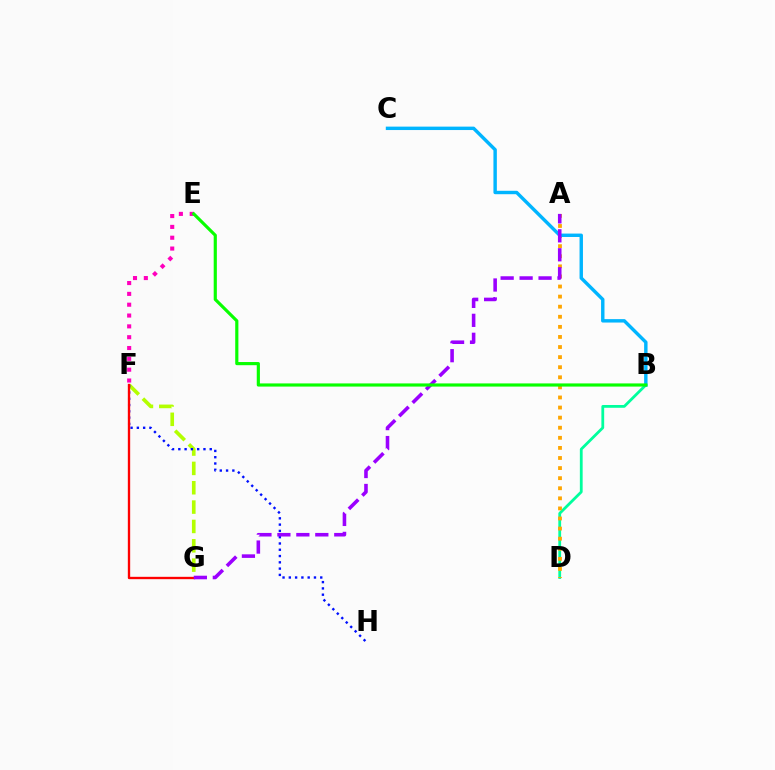{('B', 'D'): [{'color': '#00ff9d', 'line_style': 'solid', 'thickness': 2.01}], ('A', 'D'): [{'color': '#ffa500', 'line_style': 'dotted', 'thickness': 2.74}], ('F', 'G'): [{'color': '#b3ff00', 'line_style': 'dashed', 'thickness': 2.63}, {'color': '#ff0000', 'line_style': 'solid', 'thickness': 1.69}], ('B', 'C'): [{'color': '#00b5ff', 'line_style': 'solid', 'thickness': 2.46}], ('F', 'H'): [{'color': '#0010ff', 'line_style': 'dotted', 'thickness': 1.71}], ('A', 'G'): [{'color': '#9b00ff', 'line_style': 'dashed', 'thickness': 2.58}], ('E', 'F'): [{'color': '#ff00bd', 'line_style': 'dotted', 'thickness': 2.94}], ('B', 'E'): [{'color': '#08ff00', 'line_style': 'solid', 'thickness': 2.28}]}